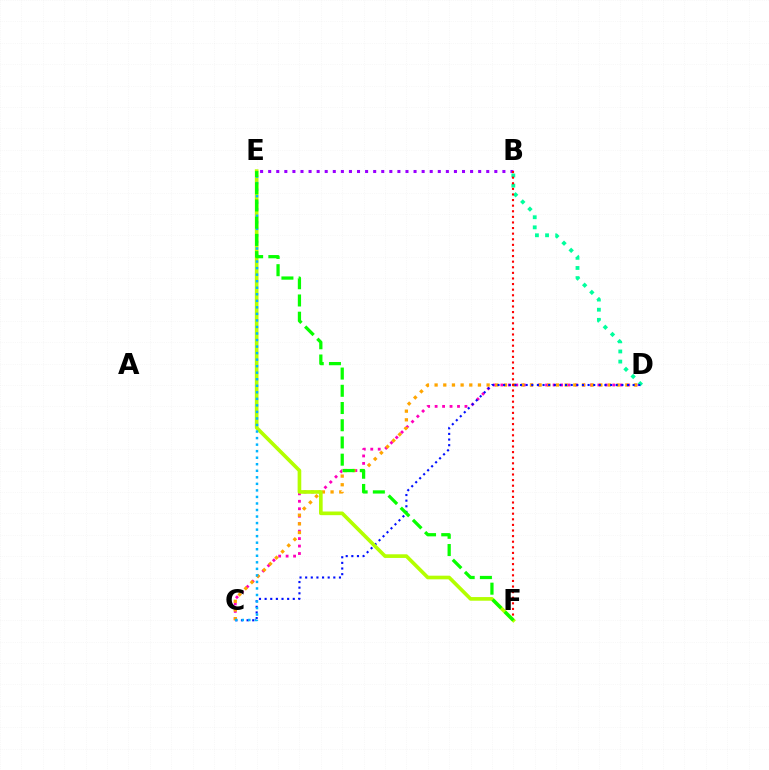{('B', 'D'): [{'color': '#00ff9d', 'line_style': 'dotted', 'thickness': 2.75}], ('C', 'D'): [{'color': '#ff00bd', 'line_style': 'dotted', 'thickness': 2.03}, {'color': '#ffa500', 'line_style': 'dotted', 'thickness': 2.36}, {'color': '#0010ff', 'line_style': 'dotted', 'thickness': 1.53}], ('E', 'F'): [{'color': '#b3ff00', 'line_style': 'solid', 'thickness': 2.63}, {'color': '#08ff00', 'line_style': 'dashed', 'thickness': 2.34}], ('B', 'E'): [{'color': '#9b00ff', 'line_style': 'dotted', 'thickness': 2.19}], ('C', 'E'): [{'color': '#00b5ff', 'line_style': 'dotted', 'thickness': 1.78}], ('B', 'F'): [{'color': '#ff0000', 'line_style': 'dotted', 'thickness': 1.52}]}